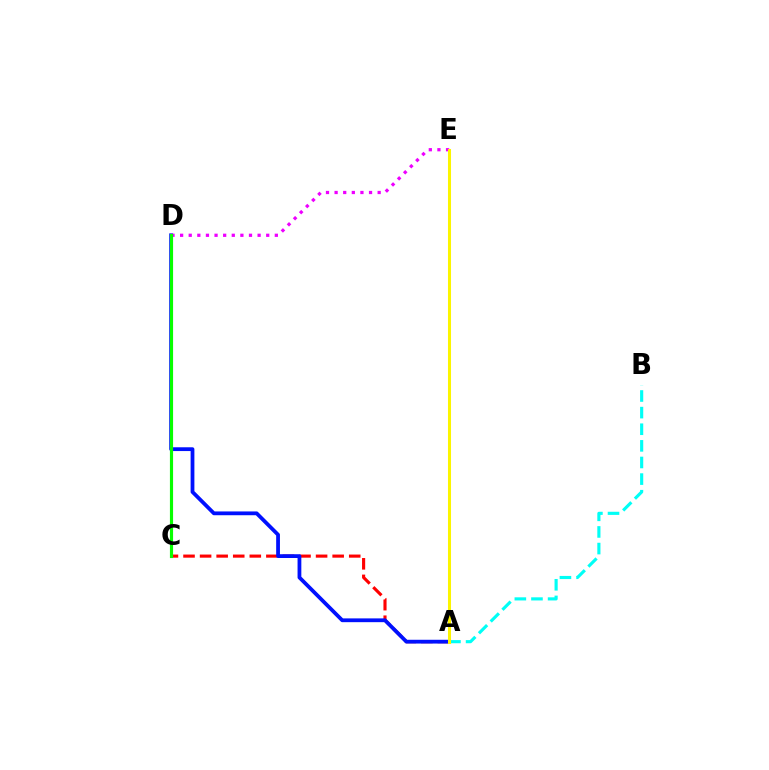{('A', 'C'): [{'color': '#ff0000', 'line_style': 'dashed', 'thickness': 2.25}], ('A', 'D'): [{'color': '#0010ff', 'line_style': 'solid', 'thickness': 2.72}], ('D', 'E'): [{'color': '#ee00ff', 'line_style': 'dotted', 'thickness': 2.34}], ('A', 'B'): [{'color': '#00fff6', 'line_style': 'dashed', 'thickness': 2.26}], ('C', 'D'): [{'color': '#08ff00', 'line_style': 'solid', 'thickness': 2.27}], ('A', 'E'): [{'color': '#fcf500', 'line_style': 'solid', 'thickness': 2.18}]}